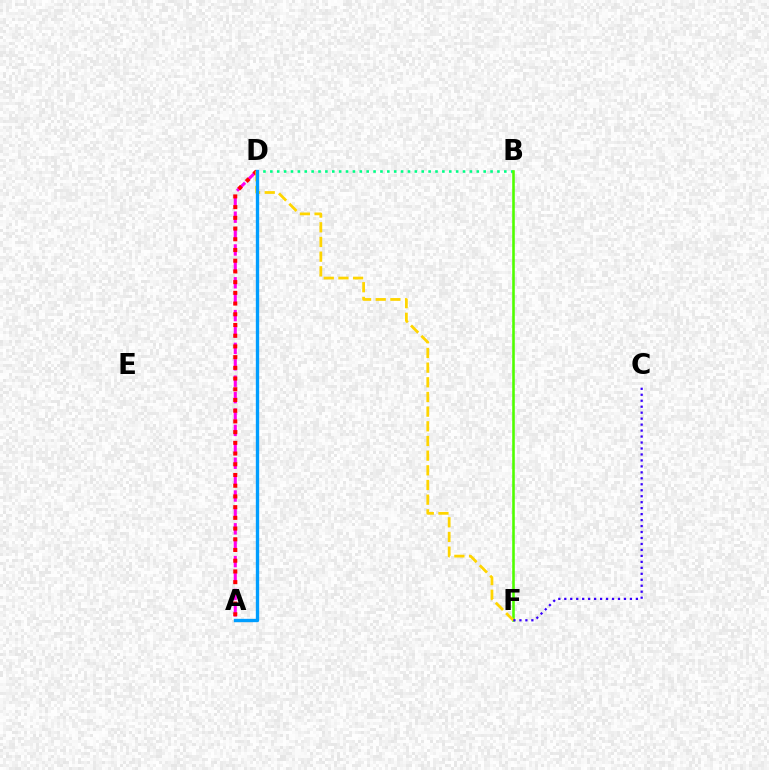{('A', 'D'): [{'color': '#ff00ed', 'line_style': 'dashed', 'thickness': 2.23}, {'color': '#ff0000', 'line_style': 'dotted', 'thickness': 2.91}, {'color': '#009eff', 'line_style': 'solid', 'thickness': 2.4}], ('B', 'D'): [{'color': '#00ff86', 'line_style': 'dotted', 'thickness': 1.87}], ('B', 'F'): [{'color': '#4fff00', 'line_style': 'solid', 'thickness': 1.86}], ('D', 'F'): [{'color': '#ffd500', 'line_style': 'dashed', 'thickness': 1.99}], ('C', 'F'): [{'color': '#3700ff', 'line_style': 'dotted', 'thickness': 1.62}]}